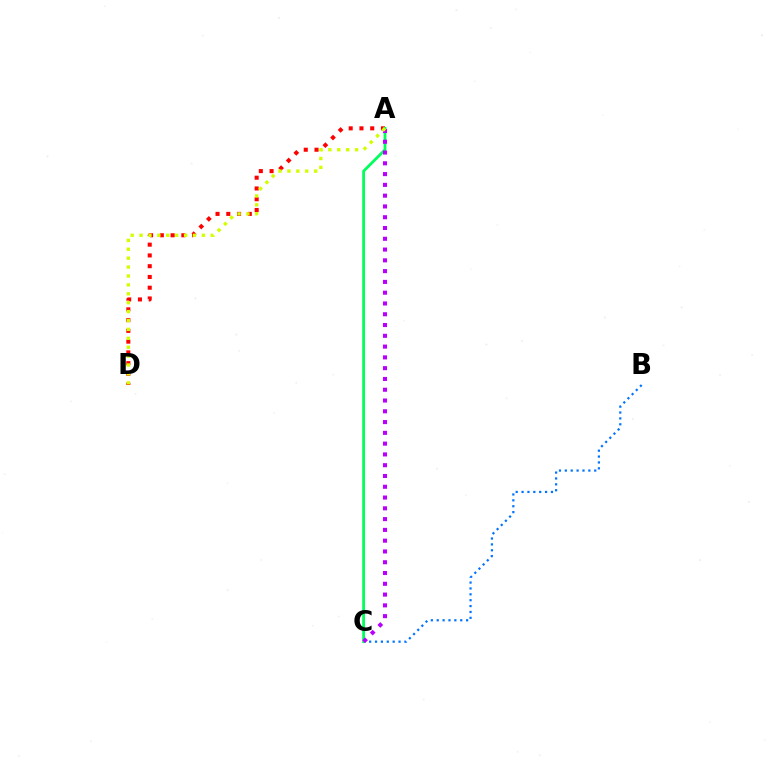{('A', 'D'): [{'color': '#ff0000', 'line_style': 'dotted', 'thickness': 2.92}, {'color': '#d1ff00', 'line_style': 'dotted', 'thickness': 2.42}], ('B', 'C'): [{'color': '#0074ff', 'line_style': 'dotted', 'thickness': 1.6}], ('A', 'C'): [{'color': '#00ff5c', 'line_style': 'solid', 'thickness': 2.01}, {'color': '#b900ff', 'line_style': 'dotted', 'thickness': 2.93}]}